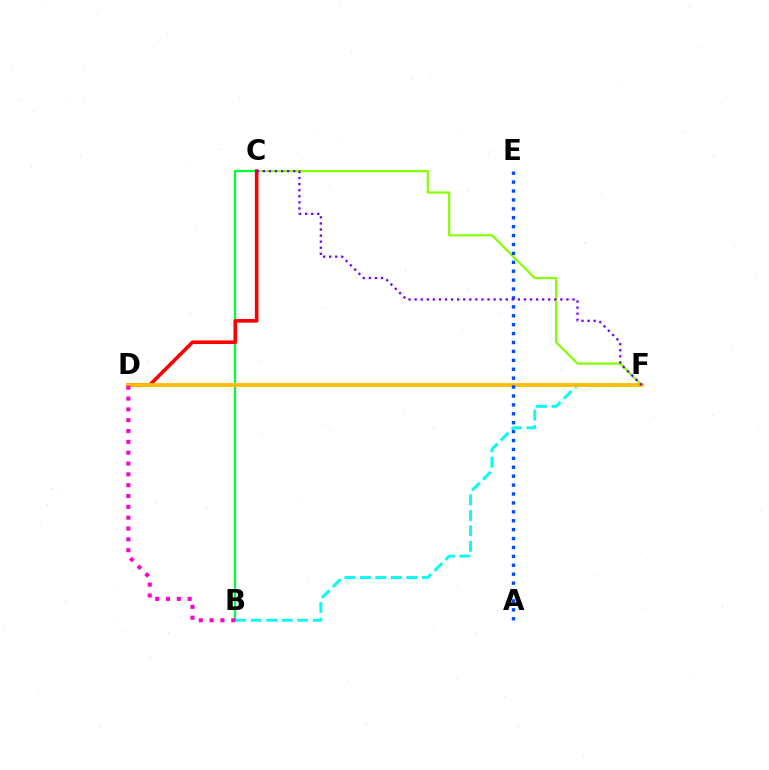{('B', 'F'): [{'color': '#00fff6', 'line_style': 'dashed', 'thickness': 2.1}], ('B', 'C'): [{'color': '#00ff39', 'line_style': 'solid', 'thickness': 1.61}], ('C', 'F'): [{'color': '#84ff00', 'line_style': 'solid', 'thickness': 1.56}, {'color': '#7200ff', 'line_style': 'dotted', 'thickness': 1.65}], ('C', 'D'): [{'color': '#ff0000', 'line_style': 'solid', 'thickness': 2.6}], ('D', 'F'): [{'color': '#ffbd00', 'line_style': 'solid', 'thickness': 2.71}], ('B', 'D'): [{'color': '#ff00cf', 'line_style': 'dotted', 'thickness': 2.94}], ('A', 'E'): [{'color': '#004bff', 'line_style': 'dotted', 'thickness': 2.42}]}